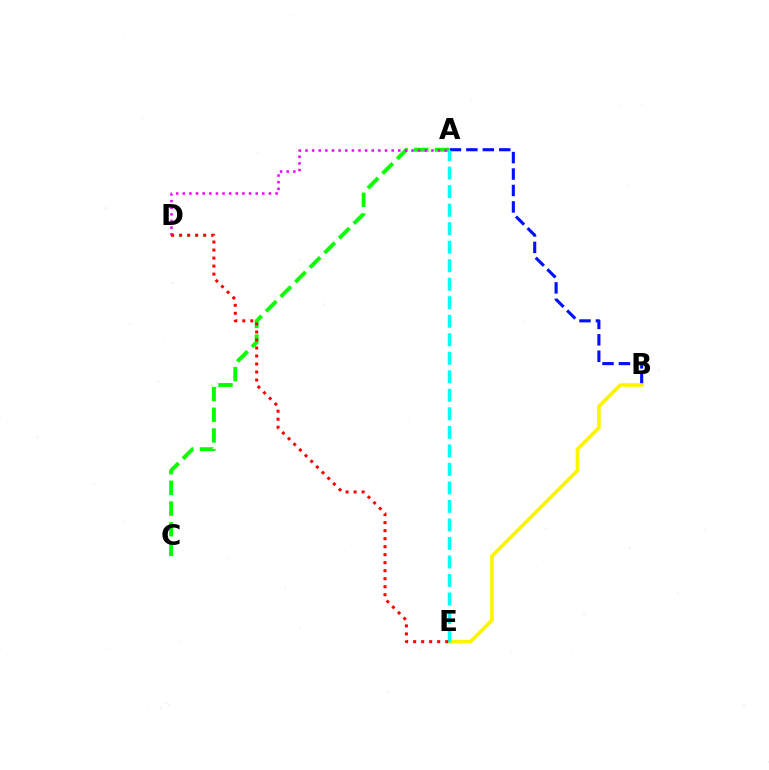{('A', 'C'): [{'color': '#08ff00', 'line_style': 'dashed', 'thickness': 2.81}], ('A', 'B'): [{'color': '#0010ff', 'line_style': 'dashed', 'thickness': 2.23}], ('B', 'E'): [{'color': '#fcf500', 'line_style': 'solid', 'thickness': 2.62}], ('A', 'D'): [{'color': '#ee00ff', 'line_style': 'dotted', 'thickness': 1.8}], ('A', 'E'): [{'color': '#00fff6', 'line_style': 'dashed', 'thickness': 2.52}], ('D', 'E'): [{'color': '#ff0000', 'line_style': 'dotted', 'thickness': 2.18}]}